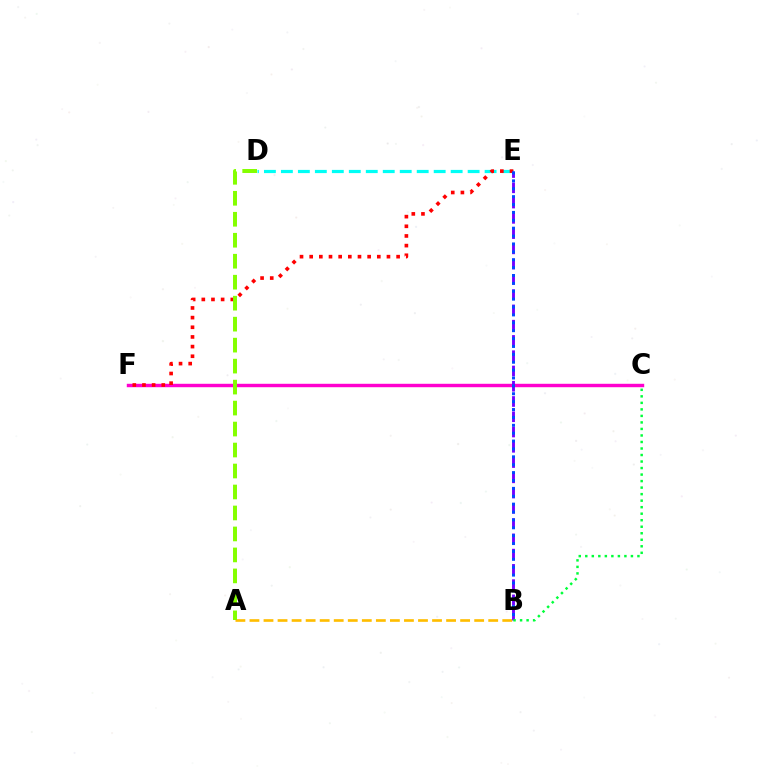{('D', 'E'): [{'color': '#00fff6', 'line_style': 'dashed', 'thickness': 2.31}], ('C', 'F'): [{'color': '#ff00cf', 'line_style': 'solid', 'thickness': 2.46}], ('E', 'F'): [{'color': '#ff0000', 'line_style': 'dotted', 'thickness': 2.62}], ('A', 'B'): [{'color': '#ffbd00', 'line_style': 'dashed', 'thickness': 1.91}], ('A', 'D'): [{'color': '#84ff00', 'line_style': 'dashed', 'thickness': 2.85}], ('B', 'E'): [{'color': '#7200ff', 'line_style': 'dashed', 'thickness': 2.07}, {'color': '#004bff', 'line_style': 'dotted', 'thickness': 2.14}], ('B', 'C'): [{'color': '#00ff39', 'line_style': 'dotted', 'thickness': 1.77}]}